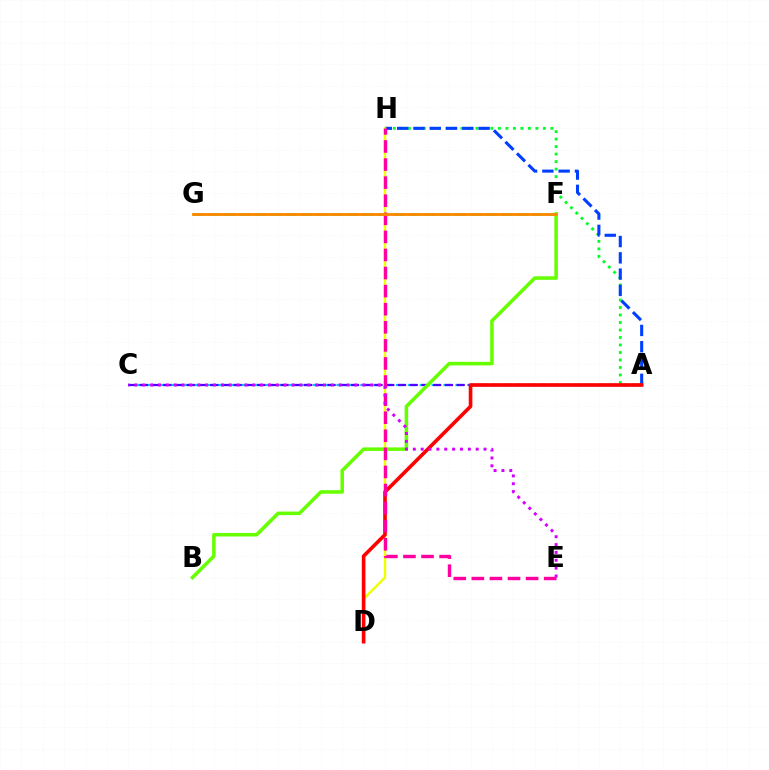{('A', 'C'): [{'color': '#00c7ff', 'line_style': 'dashed', 'thickness': 1.62}, {'color': '#4f00ff', 'line_style': 'dashed', 'thickness': 1.59}], ('A', 'H'): [{'color': '#00ff27', 'line_style': 'dotted', 'thickness': 2.04}, {'color': '#003fff', 'line_style': 'dashed', 'thickness': 2.21}], ('F', 'G'): [{'color': '#00ffaf', 'line_style': 'dashed', 'thickness': 2.09}, {'color': '#ff8800', 'line_style': 'solid', 'thickness': 2.05}], ('D', 'H'): [{'color': '#eeff00', 'line_style': 'solid', 'thickness': 1.74}], ('A', 'D'): [{'color': '#ff0000', 'line_style': 'solid', 'thickness': 2.61}], ('B', 'F'): [{'color': '#66ff00', 'line_style': 'solid', 'thickness': 2.55}], ('E', 'H'): [{'color': '#ff00a0', 'line_style': 'dashed', 'thickness': 2.46}], ('C', 'E'): [{'color': '#d600ff', 'line_style': 'dotted', 'thickness': 2.13}]}